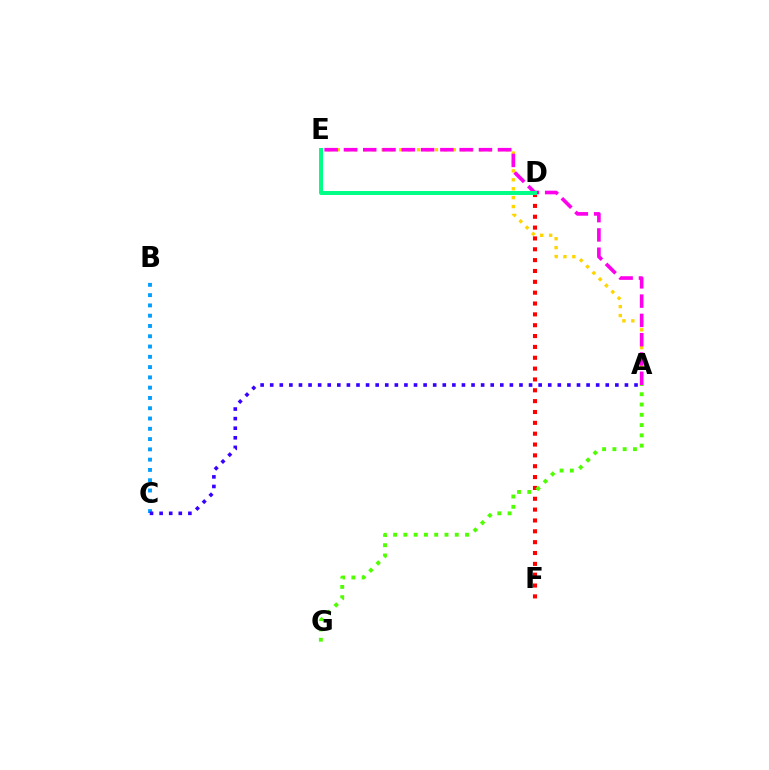{('B', 'C'): [{'color': '#009eff', 'line_style': 'dotted', 'thickness': 2.79}], ('A', 'C'): [{'color': '#3700ff', 'line_style': 'dotted', 'thickness': 2.6}], ('A', 'E'): [{'color': '#ffd500', 'line_style': 'dotted', 'thickness': 2.42}, {'color': '#ff00ed', 'line_style': 'dashed', 'thickness': 2.62}], ('D', 'F'): [{'color': '#ff0000', 'line_style': 'dotted', 'thickness': 2.95}], ('A', 'G'): [{'color': '#4fff00', 'line_style': 'dotted', 'thickness': 2.79}], ('D', 'E'): [{'color': '#00ff86', 'line_style': 'solid', 'thickness': 2.85}]}